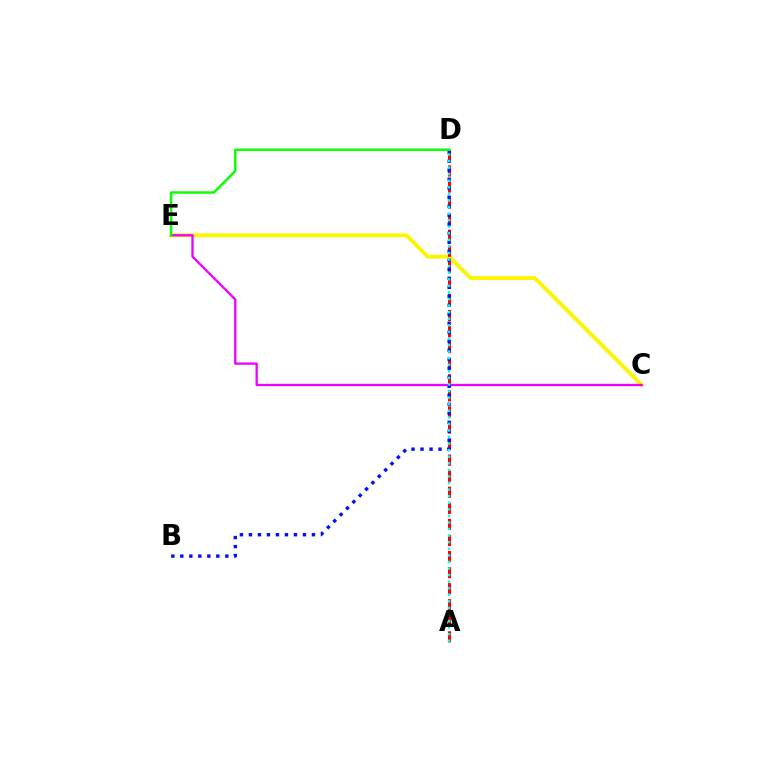{('C', 'E'): [{'color': '#fcf500', 'line_style': 'solid', 'thickness': 2.78}, {'color': '#ee00ff', 'line_style': 'solid', 'thickness': 1.66}], ('A', 'D'): [{'color': '#ff0000', 'line_style': 'dashed', 'thickness': 2.18}, {'color': '#00fff6', 'line_style': 'dotted', 'thickness': 1.79}], ('B', 'D'): [{'color': '#0010ff', 'line_style': 'dotted', 'thickness': 2.45}], ('D', 'E'): [{'color': '#08ff00', 'line_style': 'solid', 'thickness': 1.76}]}